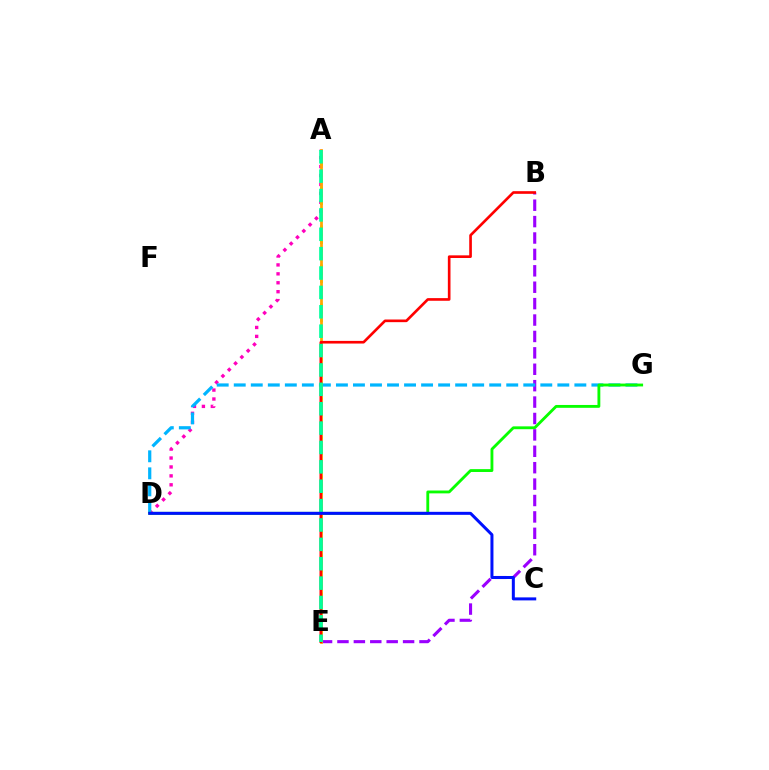{('A', 'D'): [{'color': '#ff00bd', 'line_style': 'dotted', 'thickness': 2.43}], ('B', 'E'): [{'color': '#9b00ff', 'line_style': 'dashed', 'thickness': 2.23}, {'color': '#ff0000', 'line_style': 'solid', 'thickness': 1.91}], ('A', 'E'): [{'color': '#b3ff00', 'line_style': 'dotted', 'thickness': 2.12}, {'color': '#ffa500', 'line_style': 'solid', 'thickness': 1.97}, {'color': '#00ff9d', 'line_style': 'dashed', 'thickness': 2.63}], ('D', 'G'): [{'color': '#00b5ff', 'line_style': 'dashed', 'thickness': 2.31}, {'color': '#08ff00', 'line_style': 'solid', 'thickness': 2.05}], ('C', 'D'): [{'color': '#0010ff', 'line_style': 'solid', 'thickness': 2.17}]}